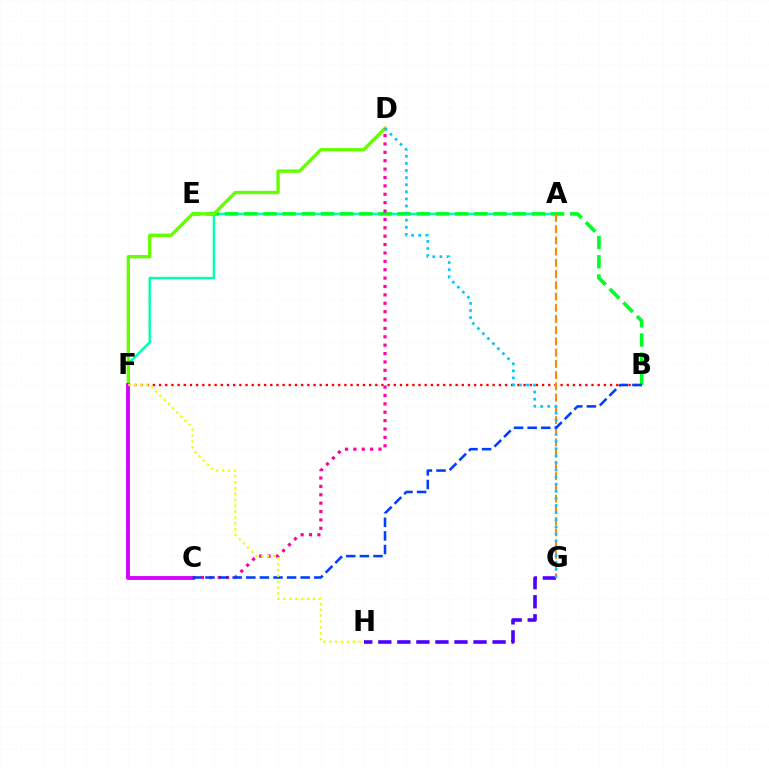{('G', 'H'): [{'color': '#4f00ff', 'line_style': 'dashed', 'thickness': 2.59}], ('A', 'F'): [{'color': '#00ffaf', 'line_style': 'solid', 'thickness': 1.74}], ('B', 'E'): [{'color': '#00ff27', 'line_style': 'dashed', 'thickness': 2.6}], ('B', 'F'): [{'color': '#ff0000', 'line_style': 'dotted', 'thickness': 1.68}], ('D', 'F'): [{'color': '#66ff00', 'line_style': 'solid', 'thickness': 2.41}], ('C', 'F'): [{'color': '#d600ff', 'line_style': 'solid', 'thickness': 2.77}], ('C', 'D'): [{'color': '#ff00a0', 'line_style': 'dotted', 'thickness': 2.28}], ('A', 'G'): [{'color': '#ff8800', 'line_style': 'dashed', 'thickness': 1.53}], ('D', 'G'): [{'color': '#00c7ff', 'line_style': 'dotted', 'thickness': 1.93}], ('B', 'C'): [{'color': '#003fff', 'line_style': 'dashed', 'thickness': 1.85}], ('F', 'H'): [{'color': '#eeff00', 'line_style': 'dotted', 'thickness': 1.6}]}